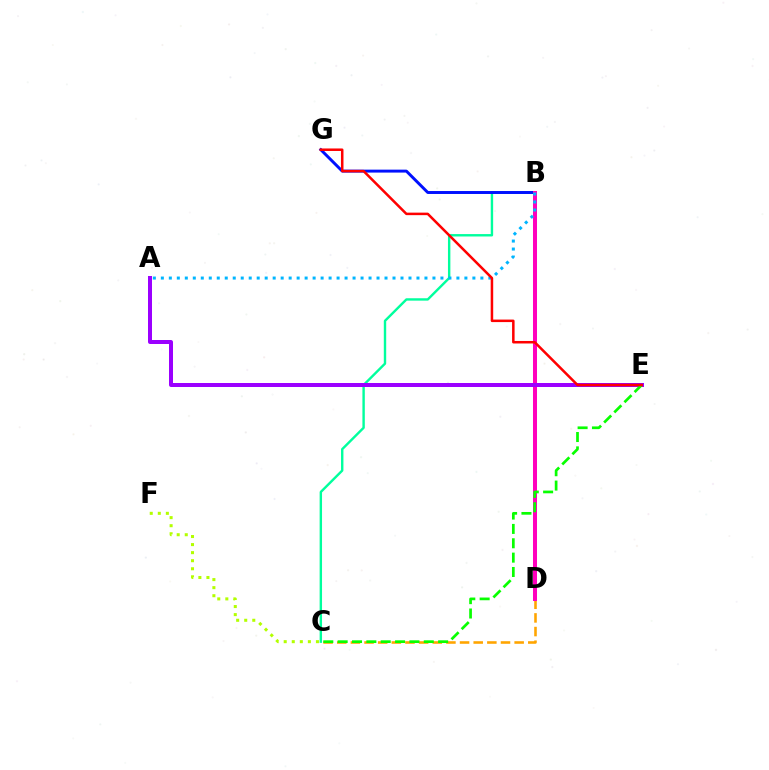{('C', 'F'): [{'color': '#b3ff00', 'line_style': 'dotted', 'thickness': 2.19}], ('B', 'C'): [{'color': '#00ff9d', 'line_style': 'solid', 'thickness': 1.73}], ('B', 'G'): [{'color': '#0010ff', 'line_style': 'solid', 'thickness': 2.12}], ('C', 'D'): [{'color': '#ffa500', 'line_style': 'dashed', 'thickness': 1.85}], ('B', 'D'): [{'color': '#ff00bd', 'line_style': 'solid', 'thickness': 2.89}], ('A', 'E'): [{'color': '#9b00ff', 'line_style': 'solid', 'thickness': 2.88}], ('C', 'E'): [{'color': '#08ff00', 'line_style': 'dashed', 'thickness': 1.95}], ('A', 'B'): [{'color': '#00b5ff', 'line_style': 'dotted', 'thickness': 2.17}], ('E', 'G'): [{'color': '#ff0000', 'line_style': 'solid', 'thickness': 1.81}]}